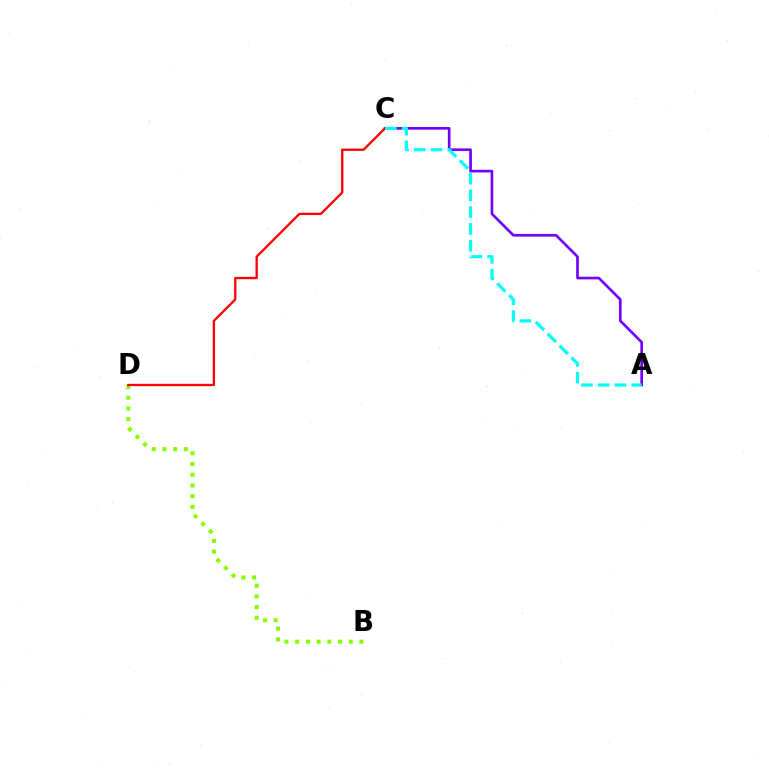{('B', 'D'): [{'color': '#84ff00', 'line_style': 'dotted', 'thickness': 2.91}], ('A', 'C'): [{'color': '#7200ff', 'line_style': 'solid', 'thickness': 1.92}, {'color': '#00fff6', 'line_style': 'dashed', 'thickness': 2.28}], ('C', 'D'): [{'color': '#ff0000', 'line_style': 'solid', 'thickness': 1.67}]}